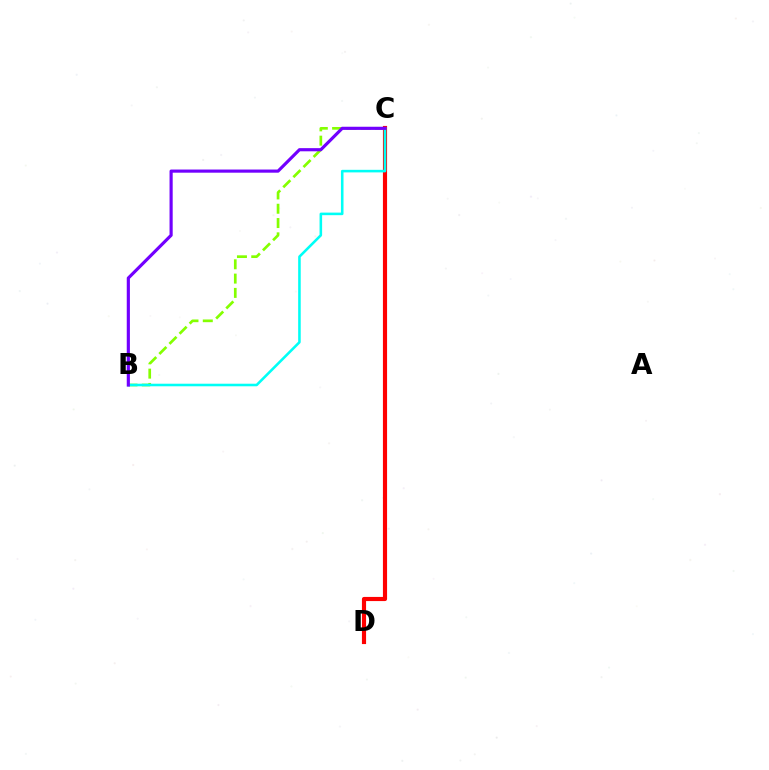{('C', 'D'): [{'color': '#ff0000', 'line_style': 'solid', 'thickness': 2.99}], ('B', 'C'): [{'color': '#84ff00', 'line_style': 'dashed', 'thickness': 1.94}, {'color': '#00fff6', 'line_style': 'solid', 'thickness': 1.85}, {'color': '#7200ff', 'line_style': 'solid', 'thickness': 2.27}]}